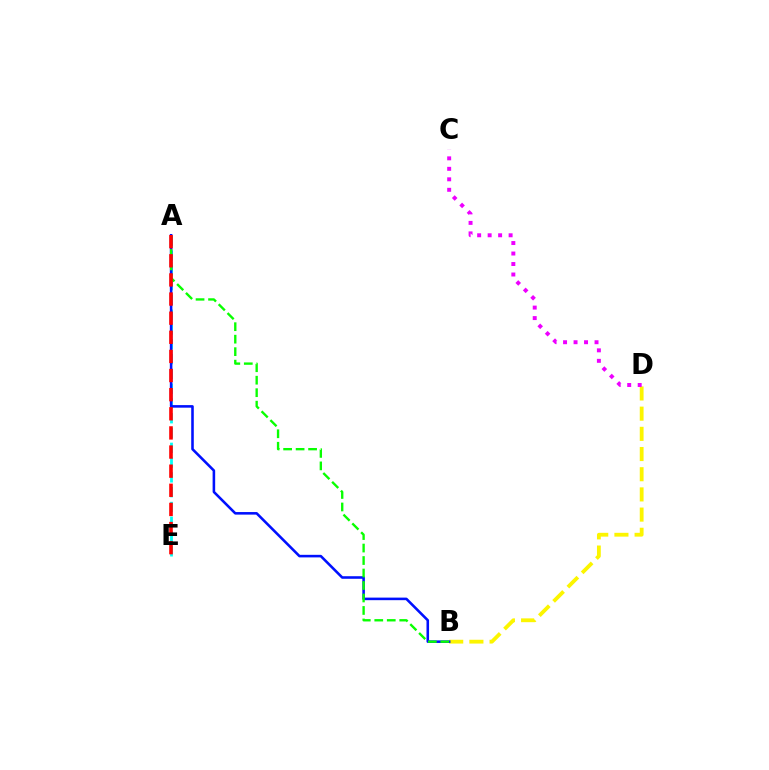{('B', 'D'): [{'color': '#fcf500', 'line_style': 'dashed', 'thickness': 2.74}], ('A', 'E'): [{'color': '#00fff6', 'line_style': 'dashed', 'thickness': 2.01}, {'color': '#ff0000', 'line_style': 'dashed', 'thickness': 2.6}], ('C', 'D'): [{'color': '#ee00ff', 'line_style': 'dotted', 'thickness': 2.85}], ('A', 'B'): [{'color': '#0010ff', 'line_style': 'solid', 'thickness': 1.85}, {'color': '#08ff00', 'line_style': 'dashed', 'thickness': 1.7}]}